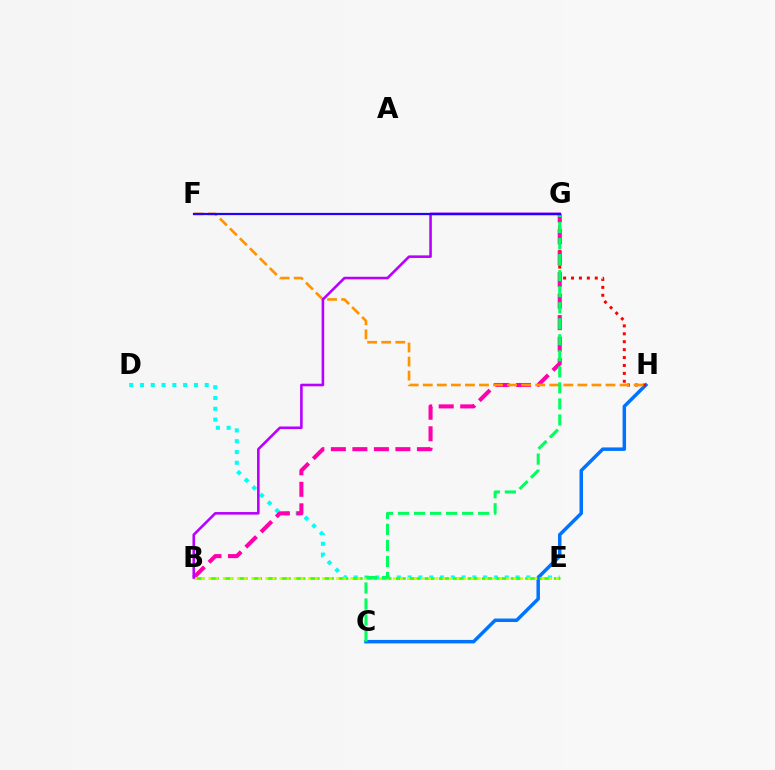{('D', 'E'): [{'color': '#00fff6', 'line_style': 'dotted', 'thickness': 2.93}], ('C', 'H'): [{'color': '#0074ff', 'line_style': 'solid', 'thickness': 2.51}], ('G', 'H'): [{'color': '#ff0000', 'line_style': 'dotted', 'thickness': 2.15}], ('B', 'E'): [{'color': '#3dff00', 'line_style': 'dashed', 'thickness': 1.95}, {'color': '#d1ff00', 'line_style': 'dotted', 'thickness': 1.93}], ('B', 'G'): [{'color': '#ff00ac', 'line_style': 'dashed', 'thickness': 2.92}, {'color': '#b900ff', 'line_style': 'solid', 'thickness': 1.87}], ('F', 'H'): [{'color': '#ff9400', 'line_style': 'dashed', 'thickness': 1.91}], ('C', 'G'): [{'color': '#00ff5c', 'line_style': 'dashed', 'thickness': 2.18}], ('F', 'G'): [{'color': '#2500ff', 'line_style': 'solid', 'thickness': 1.61}]}